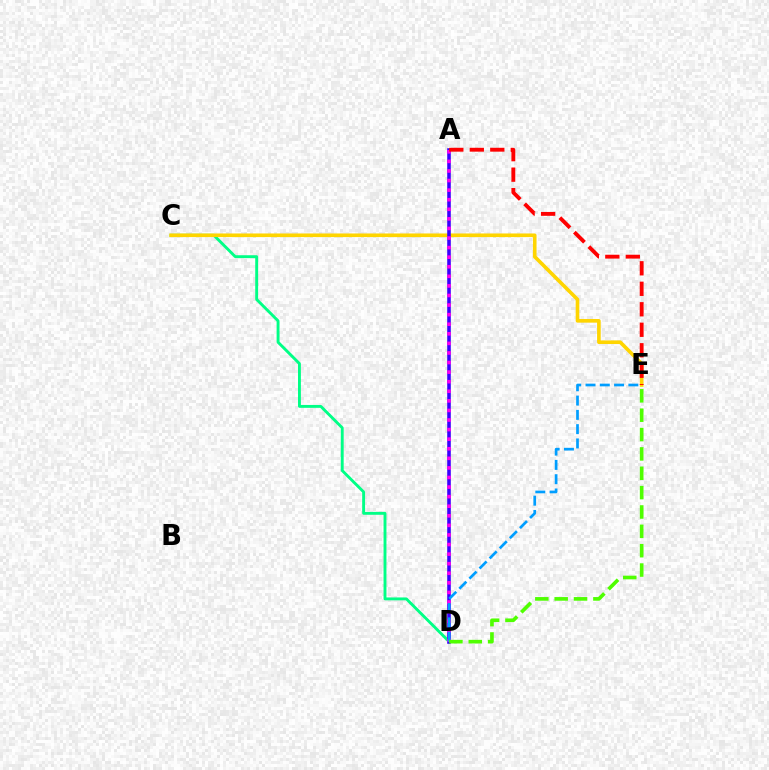{('C', 'D'): [{'color': '#00ff86', 'line_style': 'solid', 'thickness': 2.08}], ('C', 'E'): [{'color': '#ffd500', 'line_style': 'solid', 'thickness': 2.61}], ('A', 'D'): [{'color': '#3700ff', 'line_style': 'solid', 'thickness': 2.57}, {'color': '#ff00ed', 'line_style': 'dotted', 'thickness': 2.6}], ('D', 'E'): [{'color': '#009eff', 'line_style': 'dashed', 'thickness': 1.94}, {'color': '#4fff00', 'line_style': 'dashed', 'thickness': 2.63}], ('A', 'E'): [{'color': '#ff0000', 'line_style': 'dashed', 'thickness': 2.78}]}